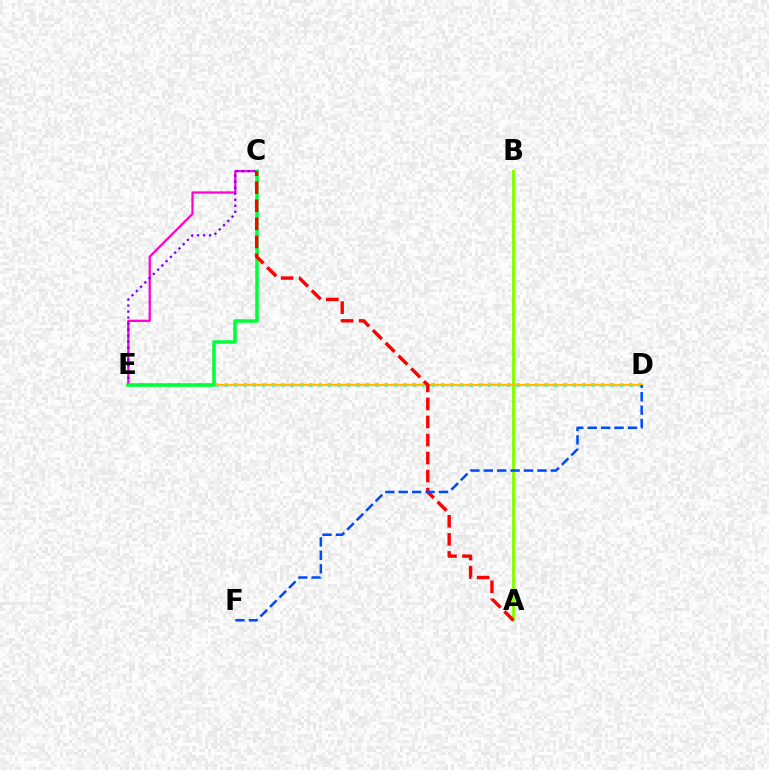{('A', 'B'): [{'color': '#84ff00', 'line_style': 'solid', 'thickness': 2.09}], ('C', 'E'): [{'color': '#ff00cf', 'line_style': 'solid', 'thickness': 1.61}, {'color': '#7200ff', 'line_style': 'dotted', 'thickness': 1.64}, {'color': '#00ff39', 'line_style': 'solid', 'thickness': 2.53}], ('D', 'E'): [{'color': '#00fff6', 'line_style': 'dotted', 'thickness': 2.56}, {'color': '#ffbd00', 'line_style': 'solid', 'thickness': 1.63}], ('A', 'C'): [{'color': '#ff0000', 'line_style': 'dashed', 'thickness': 2.45}], ('D', 'F'): [{'color': '#004bff', 'line_style': 'dashed', 'thickness': 1.82}]}